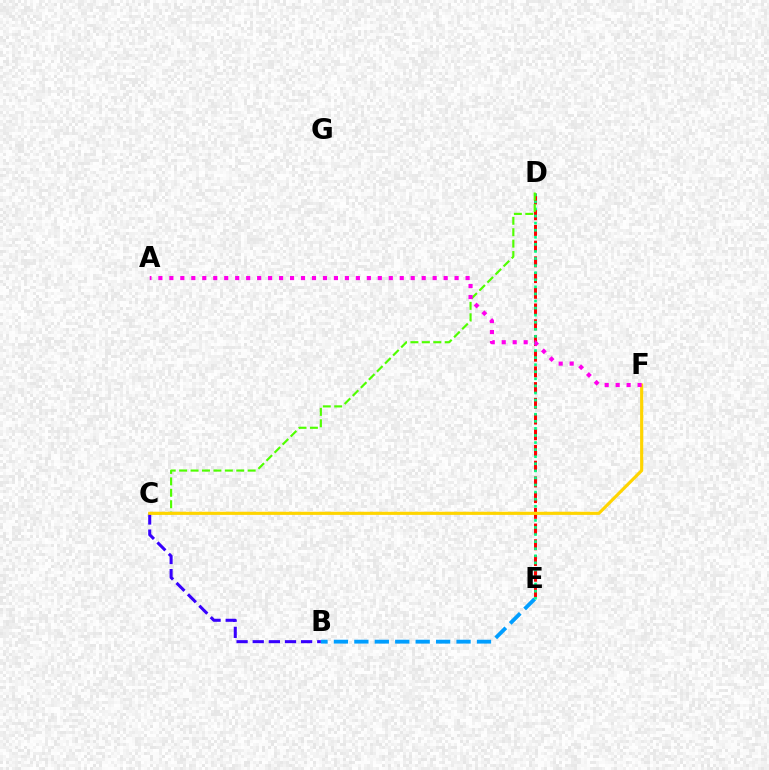{('B', 'E'): [{'color': '#009eff', 'line_style': 'dashed', 'thickness': 2.78}], ('D', 'E'): [{'color': '#ff0000', 'line_style': 'dashed', 'thickness': 2.14}, {'color': '#00ff86', 'line_style': 'dotted', 'thickness': 1.92}], ('C', 'D'): [{'color': '#4fff00', 'line_style': 'dashed', 'thickness': 1.55}], ('B', 'C'): [{'color': '#3700ff', 'line_style': 'dashed', 'thickness': 2.19}], ('C', 'F'): [{'color': '#ffd500', 'line_style': 'solid', 'thickness': 2.26}], ('A', 'F'): [{'color': '#ff00ed', 'line_style': 'dotted', 'thickness': 2.98}]}